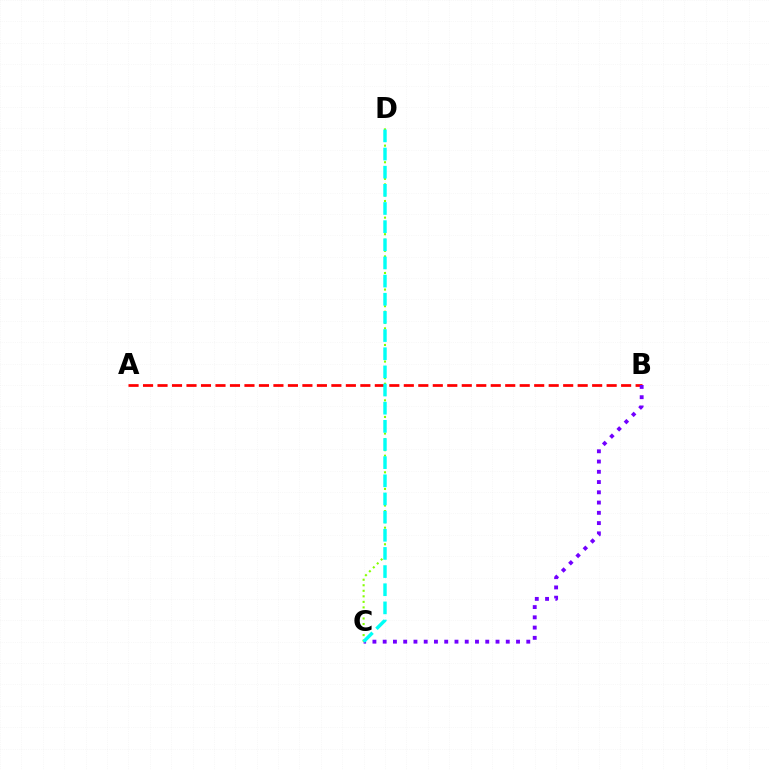{('A', 'B'): [{'color': '#ff0000', 'line_style': 'dashed', 'thickness': 1.97}], ('B', 'C'): [{'color': '#7200ff', 'line_style': 'dotted', 'thickness': 2.79}], ('C', 'D'): [{'color': '#84ff00', 'line_style': 'dotted', 'thickness': 1.5}, {'color': '#00fff6', 'line_style': 'dashed', 'thickness': 2.47}]}